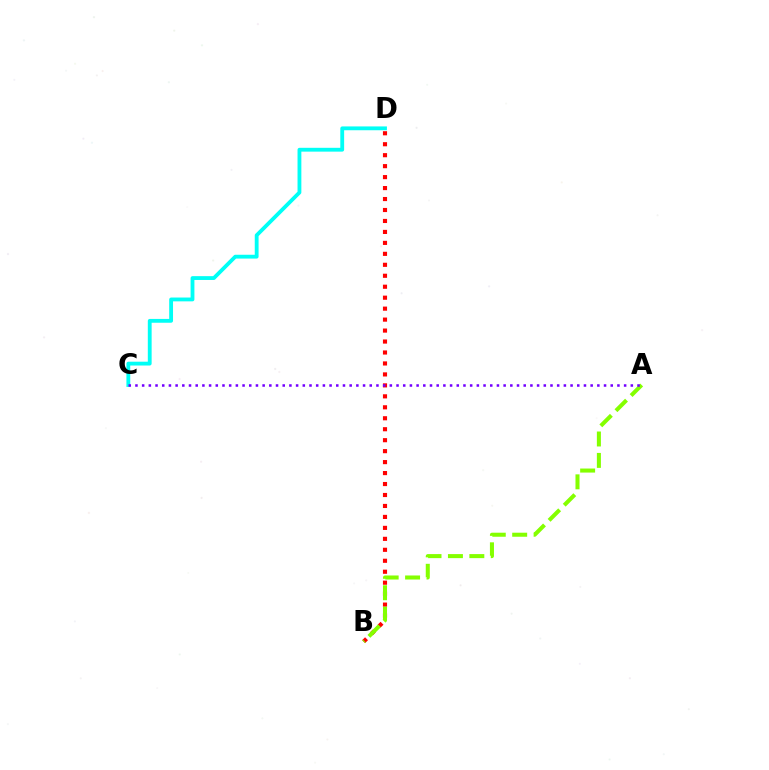{('B', 'D'): [{'color': '#ff0000', 'line_style': 'dotted', 'thickness': 2.98}], ('A', 'B'): [{'color': '#84ff00', 'line_style': 'dashed', 'thickness': 2.91}], ('C', 'D'): [{'color': '#00fff6', 'line_style': 'solid', 'thickness': 2.75}], ('A', 'C'): [{'color': '#7200ff', 'line_style': 'dotted', 'thickness': 1.82}]}